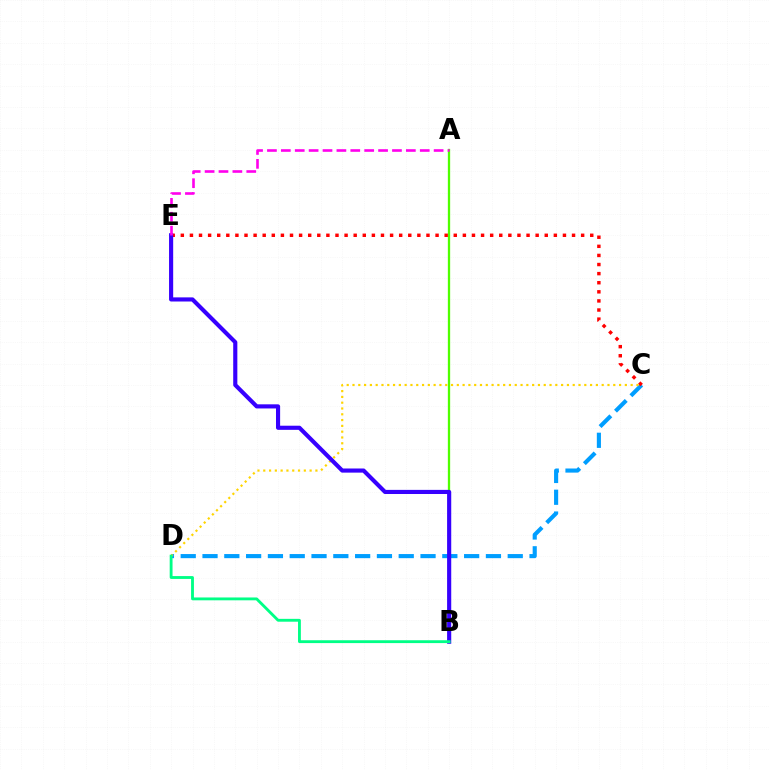{('A', 'B'): [{'color': '#4fff00', 'line_style': 'solid', 'thickness': 1.66}], ('C', 'D'): [{'color': '#009eff', 'line_style': 'dashed', 'thickness': 2.96}, {'color': '#ffd500', 'line_style': 'dotted', 'thickness': 1.57}], ('C', 'E'): [{'color': '#ff0000', 'line_style': 'dotted', 'thickness': 2.47}], ('B', 'E'): [{'color': '#3700ff', 'line_style': 'solid', 'thickness': 2.97}], ('A', 'E'): [{'color': '#ff00ed', 'line_style': 'dashed', 'thickness': 1.89}], ('B', 'D'): [{'color': '#00ff86', 'line_style': 'solid', 'thickness': 2.05}]}